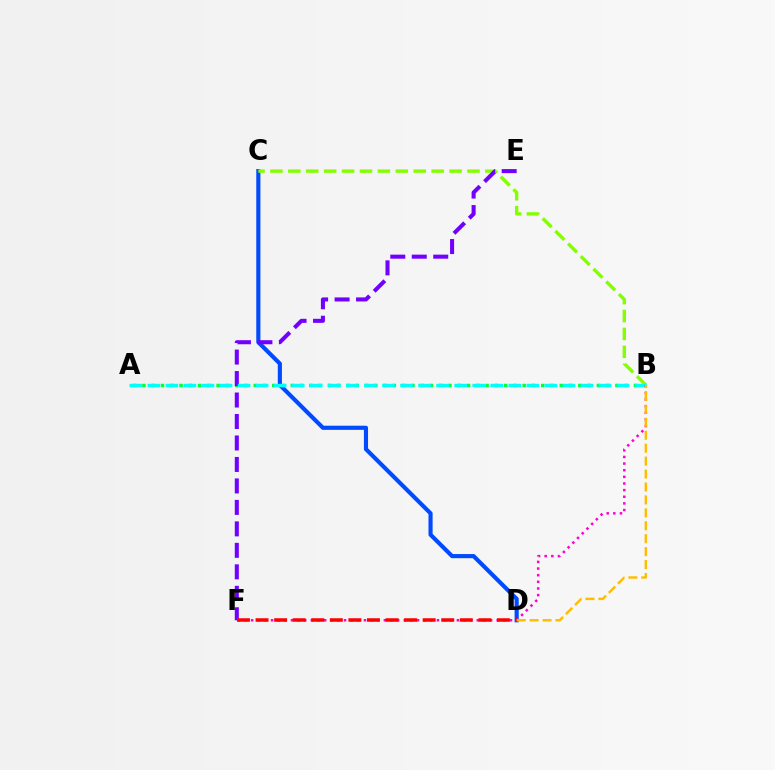{('C', 'D'): [{'color': '#004bff', 'line_style': 'solid', 'thickness': 2.98}], ('A', 'B'): [{'color': '#00ff39', 'line_style': 'dotted', 'thickness': 2.52}, {'color': '#00fff6', 'line_style': 'dashed', 'thickness': 2.45}], ('B', 'C'): [{'color': '#84ff00', 'line_style': 'dashed', 'thickness': 2.43}], ('E', 'F'): [{'color': '#7200ff', 'line_style': 'dashed', 'thickness': 2.92}], ('B', 'F'): [{'color': '#ff00cf', 'line_style': 'dotted', 'thickness': 1.8}], ('D', 'F'): [{'color': '#ff0000', 'line_style': 'dashed', 'thickness': 2.52}], ('B', 'D'): [{'color': '#ffbd00', 'line_style': 'dashed', 'thickness': 1.76}]}